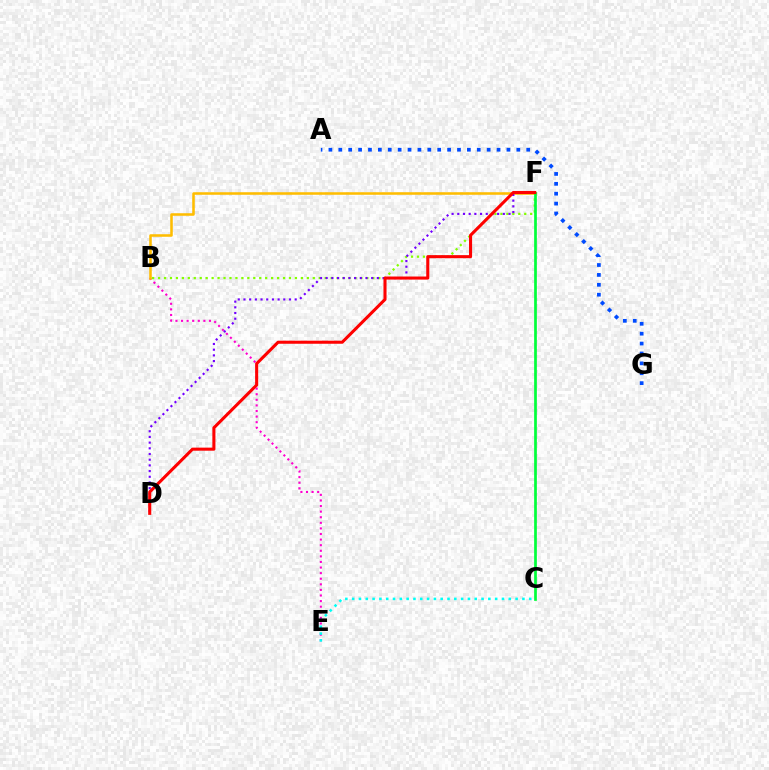{('B', 'E'): [{'color': '#ff00cf', 'line_style': 'dotted', 'thickness': 1.52}], ('A', 'G'): [{'color': '#004bff', 'line_style': 'dotted', 'thickness': 2.69}], ('B', 'F'): [{'color': '#84ff00', 'line_style': 'dotted', 'thickness': 1.62}, {'color': '#ffbd00', 'line_style': 'solid', 'thickness': 1.83}], ('C', 'E'): [{'color': '#00fff6', 'line_style': 'dotted', 'thickness': 1.85}], ('D', 'F'): [{'color': '#7200ff', 'line_style': 'dotted', 'thickness': 1.55}, {'color': '#ff0000', 'line_style': 'solid', 'thickness': 2.21}], ('C', 'F'): [{'color': '#00ff39', 'line_style': 'solid', 'thickness': 1.95}]}